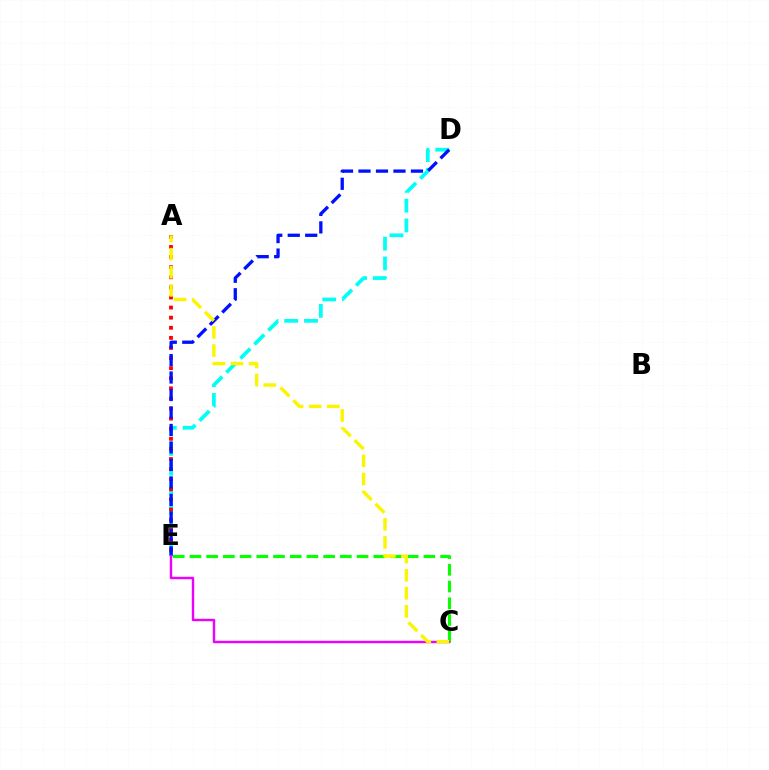{('D', 'E'): [{'color': '#00fff6', 'line_style': 'dashed', 'thickness': 2.69}, {'color': '#0010ff', 'line_style': 'dashed', 'thickness': 2.38}], ('A', 'E'): [{'color': '#ff0000', 'line_style': 'dotted', 'thickness': 2.74}], ('C', 'E'): [{'color': '#08ff00', 'line_style': 'dashed', 'thickness': 2.27}, {'color': '#ee00ff', 'line_style': 'solid', 'thickness': 1.73}], ('A', 'C'): [{'color': '#fcf500', 'line_style': 'dashed', 'thickness': 2.46}]}